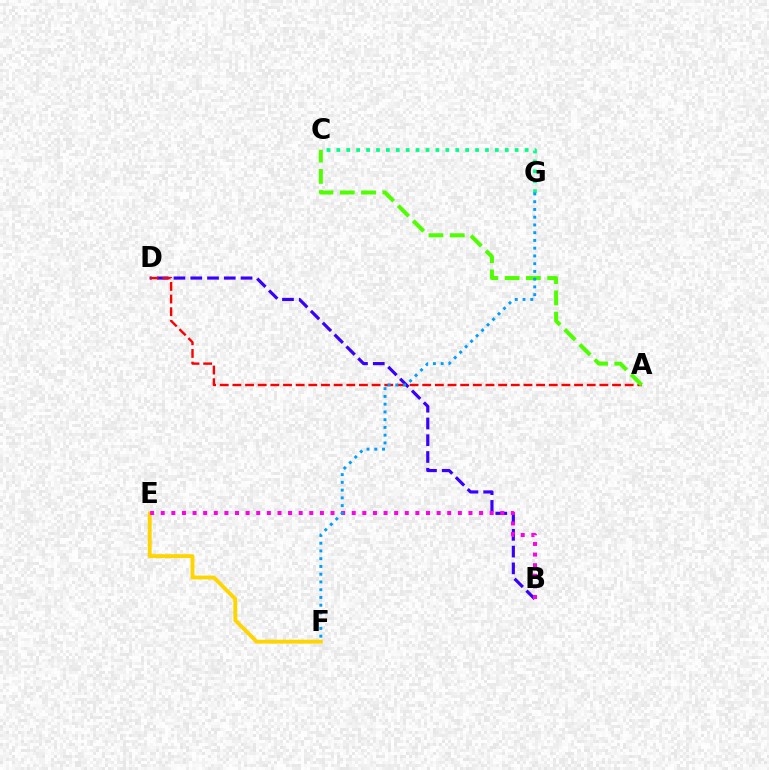{('E', 'F'): [{'color': '#ffd500', 'line_style': 'solid', 'thickness': 2.78}], ('B', 'D'): [{'color': '#3700ff', 'line_style': 'dashed', 'thickness': 2.28}], ('B', 'E'): [{'color': '#ff00ed', 'line_style': 'dotted', 'thickness': 2.88}], ('A', 'D'): [{'color': '#ff0000', 'line_style': 'dashed', 'thickness': 1.72}], ('A', 'C'): [{'color': '#4fff00', 'line_style': 'dashed', 'thickness': 2.89}], ('C', 'G'): [{'color': '#00ff86', 'line_style': 'dotted', 'thickness': 2.69}], ('F', 'G'): [{'color': '#009eff', 'line_style': 'dotted', 'thickness': 2.1}]}